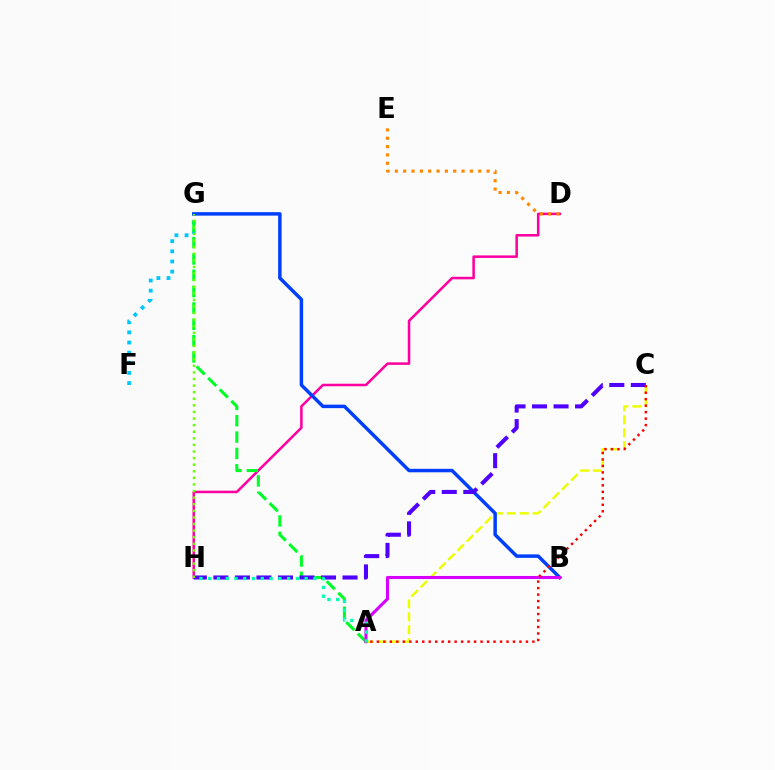{('D', 'H'): [{'color': '#ff00a0', 'line_style': 'solid', 'thickness': 1.83}], ('A', 'C'): [{'color': '#eeff00', 'line_style': 'dashed', 'thickness': 1.76}, {'color': '#ff0000', 'line_style': 'dotted', 'thickness': 1.76}], ('F', 'G'): [{'color': '#00c7ff', 'line_style': 'dotted', 'thickness': 2.76}], ('D', 'E'): [{'color': '#ff8800', 'line_style': 'dotted', 'thickness': 2.27}], ('A', 'G'): [{'color': '#00ff27', 'line_style': 'dashed', 'thickness': 2.22}], ('B', 'G'): [{'color': '#003fff', 'line_style': 'solid', 'thickness': 2.5}], ('A', 'B'): [{'color': '#d600ff', 'line_style': 'solid', 'thickness': 2.22}], ('C', 'H'): [{'color': '#4f00ff', 'line_style': 'dashed', 'thickness': 2.92}], ('G', 'H'): [{'color': '#66ff00', 'line_style': 'dotted', 'thickness': 1.79}], ('A', 'H'): [{'color': '#00ffaf', 'line_style': 'dotted', 'thickness': 2.38}]}